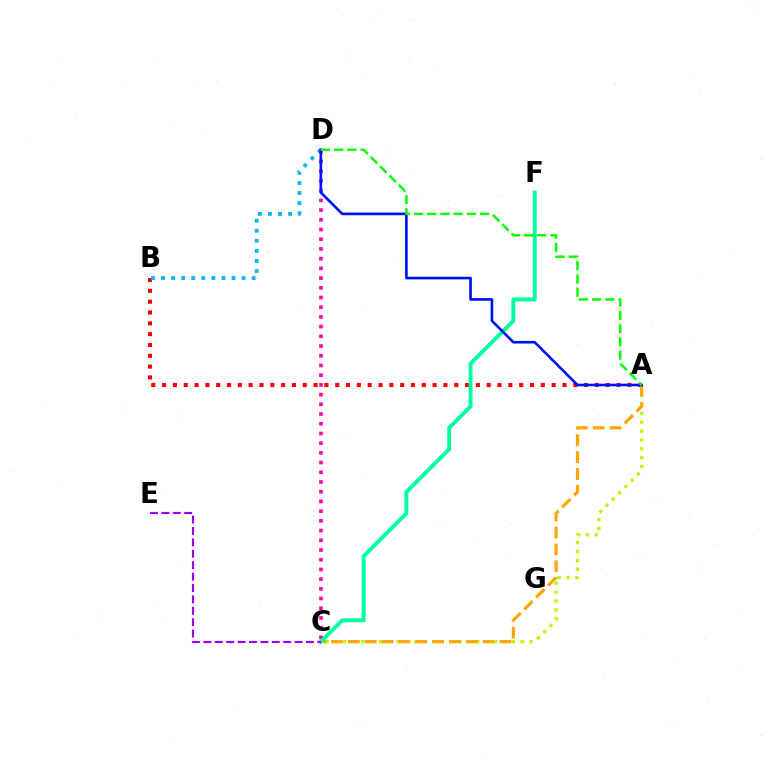{('A', 'B'): [{'color': '#ff0000', 'line_style': 'dotted', 'thickness': 2.94}], ('B', 'D'): [{'color': '#00b5ff', 'line_style': 'dotted', 'thickness': 2.73}], ('C', 'D'): [{'color': '#ff00bd', 'line_style': 'dotted', 'thickness': 2.64}], ('A', 'C'): [{'color': '#b3ff00', 'line_style': 'dotted', 'thickness': 2.41}, {'color': '#ffa500', 'line_style': 'dashed', 'thickness': 2.29}], ('C', 'F'): [{'color': '#00ff9d', 'line_style': 'solid', 'thickness': 2.82}], ('A', 'D'): [{'color': '#0010ff', 'line_style': 'solid', 'thickness': 1.9}, {'color': '#08ff00', 'line_style': 'dashed', 'thickness': 1.8}], ('C', 'E'): [{'color': '#9b00ff', 'line_style': 'dashed', 'thickness': 1.55}]}